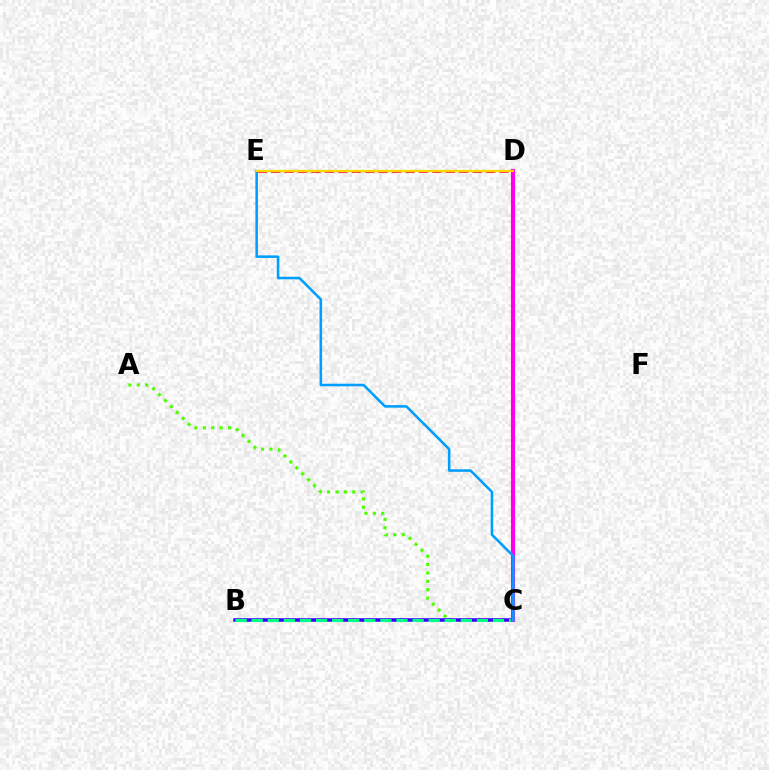{('A', 'C'): [{'color': '#4fff00', 'line_style': 'dotted', 'thickness': 2.28}], ('B', 'C'): [{'color': '#3700ff', 'line_style': 'solid', 'thickness': 2.52}, {'color': '#00ff86', 'line_style': 'dashed', 'thickness': 2.19}], ('C', 'D'): [{'color': '#ff00ed', 'line_style': 'solid', 'thickness': 2.97}], ('D', 'E'): [{'color': '#ff0000', 'line_style': 'dashed', 'thickness': 1.83}, {'color': '#ffd500', 'line_style': 'solid', 'thickness': 1.62}], ('C', 'E'): [{'color': '#009eff', 'line_style': 'solid', 'thickness': 1.85}]}